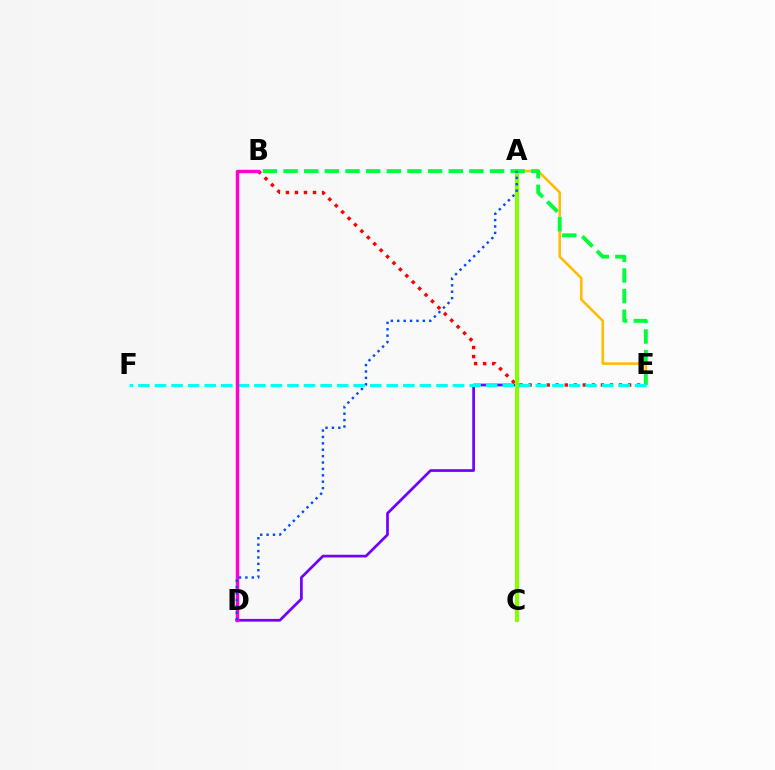{('A', 'D'): [{'color': '#7200ff', 'line_style': 'solid', 'thickness': 1.95}, {'color': '#004bff', 'line_style': 'dotted', 'thickness': 1.74}], ('B', 'E'): [{'color': '#ff0000', 'line_style': 'dotted', 'thickness': 2.46}, {'color': '#00ff39', 'line_style': 'dashed', 'thickness': 2.8}], ('A', 'E'): [{'color': '#ffbd00', 'line_style': 'solid', 'thickness': 1.85}], ('A', 'C'): [{'color': '#84ff00', 'line_style': 'solid', 'thickness': 2.92}], ('E', 'F'): [{'color': '#00fff6', 'line_style': 'dashed', 'thickness': 2.25}], ('B', 'D'): [{'color': '#ff00cf', 'line_style': 'solid', 'thickness': 2.47}]}